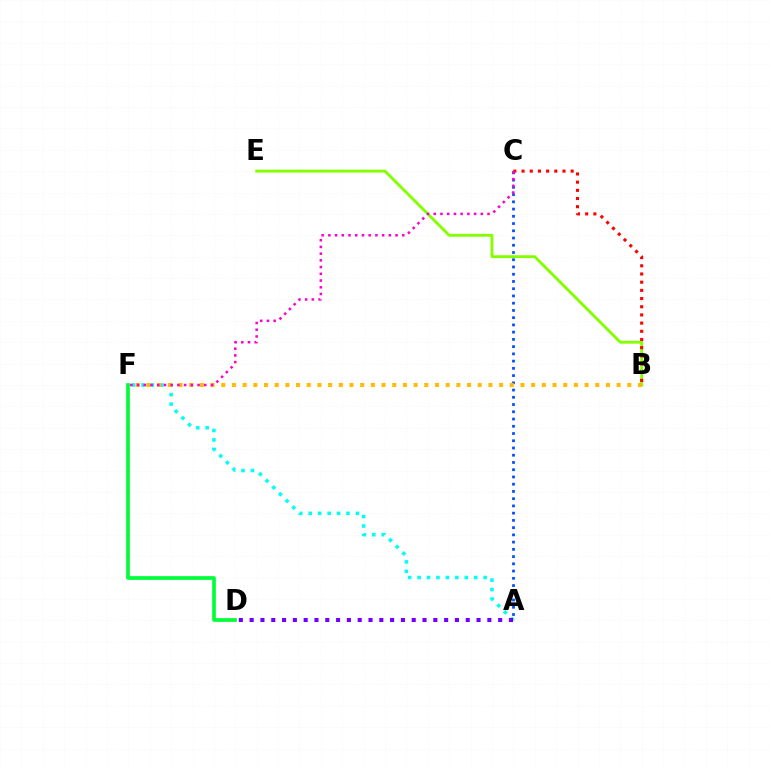{('B', 'E'): [{'color': '#84ff00', 'line_style': 'solid', 'thickness': 2.07}], ('A', 'F'): [{'color': '#00fff6', 'line_style': 'dotted', 'thickness': 2.56}], ('A', 'C'): [{'color': '#004bff', 'line_style': 'dotted', 'thickness': 1.97}], ('B', 'C'): [{'color': '#ff0000', 'line_style': 'dotted', 'thickness': 2.22}], ('B', 'F'): [{'color': '#ffbd00', 'line_style': 'dotted', 'thickness': 2.9}], ('A', 'D'): [{'color': '#7200ff', 'line_style': 'dotted', 'thickness': 2.94}], ('C', 'F'): [{'color': '#ff00cf', 'line_style': 'dotted', 'thickness': 1.83}], ('D', 'F'): [{'color': '#00ff39', 'line_style': 'solid', 'thickness': 2.65}]}